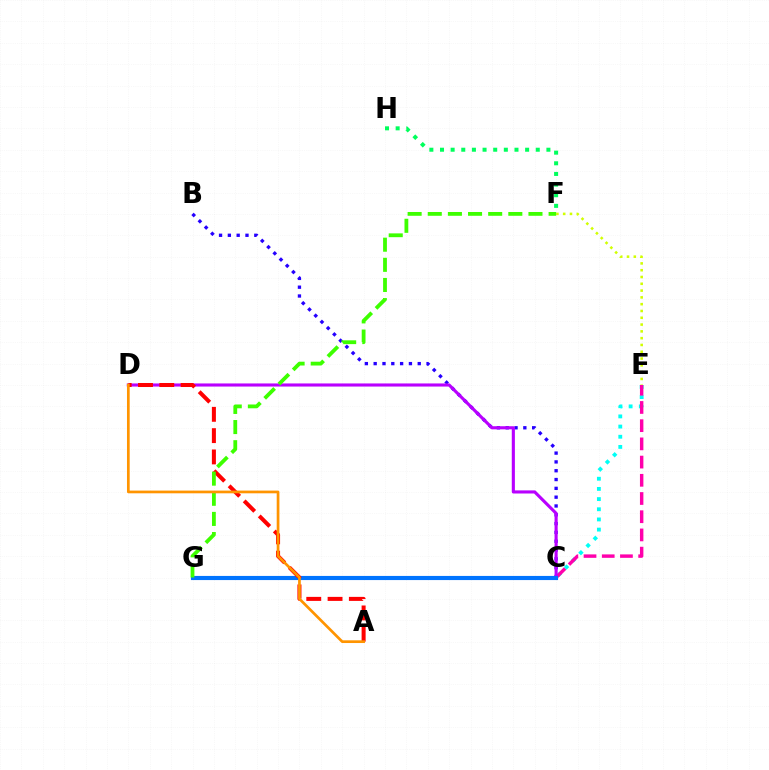{('E', 'F'): [{'color': '#d1ff00', 'line_style': 'dotted', 'thickness': 1.85}], ('C', 'E'): [{'color': '#00fff6', 'line_style': 'dotted', 'thickness': 2.76}, {'color': '#ff00ac', 'line_style': 'dashed', 'thickness': 2.47}], ('B', 'C'): [{'color': '#2500ff', 'line_style': 'dotted', 'thickness': 2.39}], ('C', 'D'): [{'color': '#b900ff', 'line_style': 'solid', 'thickness': 2.24}], ('C', 'G'): [{'color': '#0074ff', 'line_style': 'solid', 'thickness': 2.97}], ('A', 'D'): [{'color': '#ff0000', 'line_style': 'dashed', 'thickness': 2.89}, {'color': '#ff9400', 'line_style': 'solid', 'thickness': 1.95}], ('F', 'H'): [{'color': '#00ff5c', 'line_style': 'dotted', 'thickness': 2.89}], ('F', 'G'): [{'color': '#3dff00', 'line_style': 'dashed', 'thickness': 2.74}]}